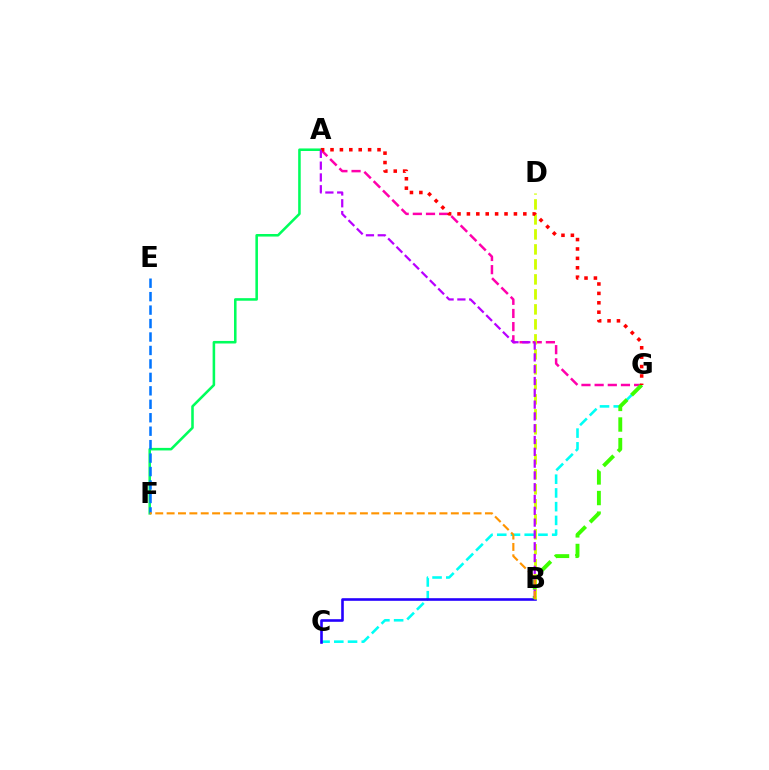{('C', 'G'): [{'color': '#00fff6', 'line_style': 'dashed', 'thickness': 1.87}], ('A', 'G'): [{'color': '#ff00ac', 'line_style': 'dashed', 'thickness': 1.79}, {'color': '#ff0000', 'line_style': 'dotted', 'thickness': 2.55}], ('B', 'C'): [{'color': '#2500ff', 'line_style': 'solid', 'thickness': 1.88}], ('B', 'G'): [{'color': '#3dff00', 'line_style': 'dashed', 'thickness': 2.8}], ('A', 'F'): [{'color': '#00ff5c', 'line_style': 'solid', 'thickness': 1.84}], ('E', 'F'): [{'color': '#0074ff', 'line_style': 'dashed', 'thickness': 1.83}], ('B', 'D'): [{'color': '#d1ff00', 'line_style': 'dashed', 'thickness': 2.04}], ('A', 'B'): [{'color': '#b900ff', 'line_style': 'dashed', 'thickness': 1.6}], ('B', 'F'): [{'color': '#ff9400', 'line_style': 'dashed', 'thickness': 1.54}]}